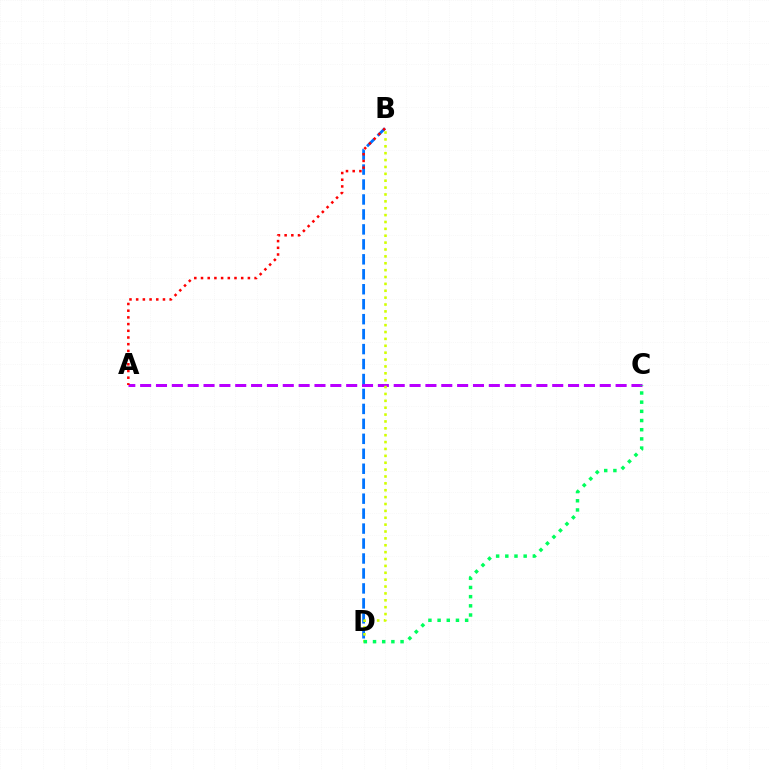{('A', 'C'): [{'color': '#b900ff', 'line_style': 'dashed', 'thickness': 2.15}], ('B', 'D'): [{'color': '#0074ff', 'line_style': 'dashed', 'thickness': 2.03}, {'color': '#d1ff00', 'line_style': 'dotted', 'thickness': 1.87}], ('C', 'D'): [{'color': '#00ff5c', 'line_style': 'dotted', 'thickness': 2.49}], ('A', 'B'): [{'color': '#ff0000', 'line_style': 'dotted', 'thickness': 1.82}]}